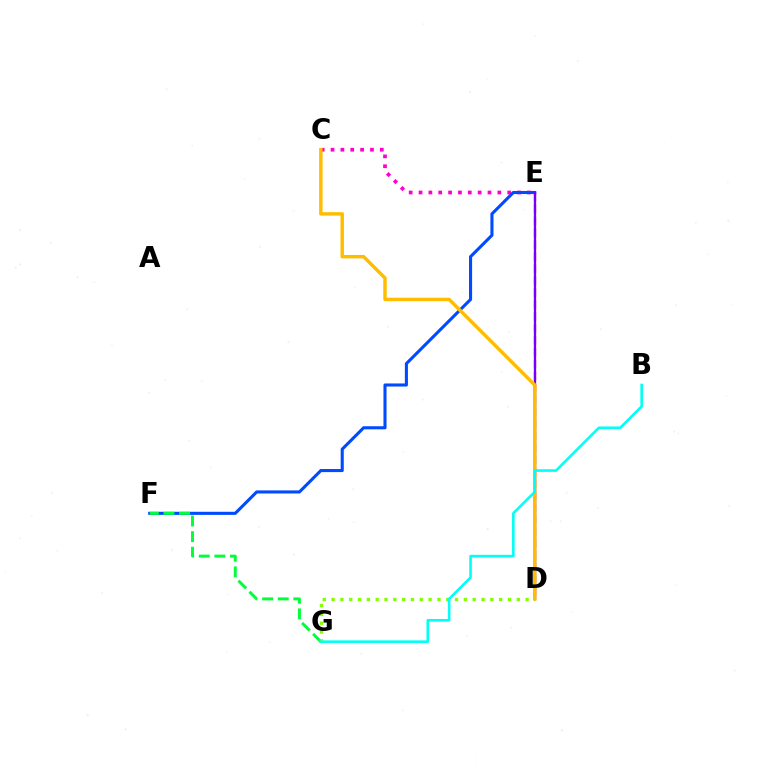{('D', 'E'): [{'color': '#ff0000', 'line_style': 'dashed', 'thickness': 1.62}, {'color': '#7200ff', 'line_style': 'solid', 'thickness': 1.66}], ('C', 'E'): [{'color': '#ff00cf', 'line_style': 'dotted', 'thickness': 2.68}], ('E', 'F'): [{'color': '#004bff', 'line_style': 'solid', 'thickness': 2.22}], ('F', 'G'): [{'color': '#00ff39', 'line_style': 'dashed', 'thickness': 2.12}], ('D', 'G'): [{'color': '#84ff00', 'line_style': 'dotted', 'thickness': 2.4}], ('C', 'D'): [{'color': '#ffbd00', 'line_style': 'solid', 'thickness': 2.49}], ('B', 'G'): [{'color': '#00fff6', 'line_style': 'solid', 'thickness': 1.87}]}